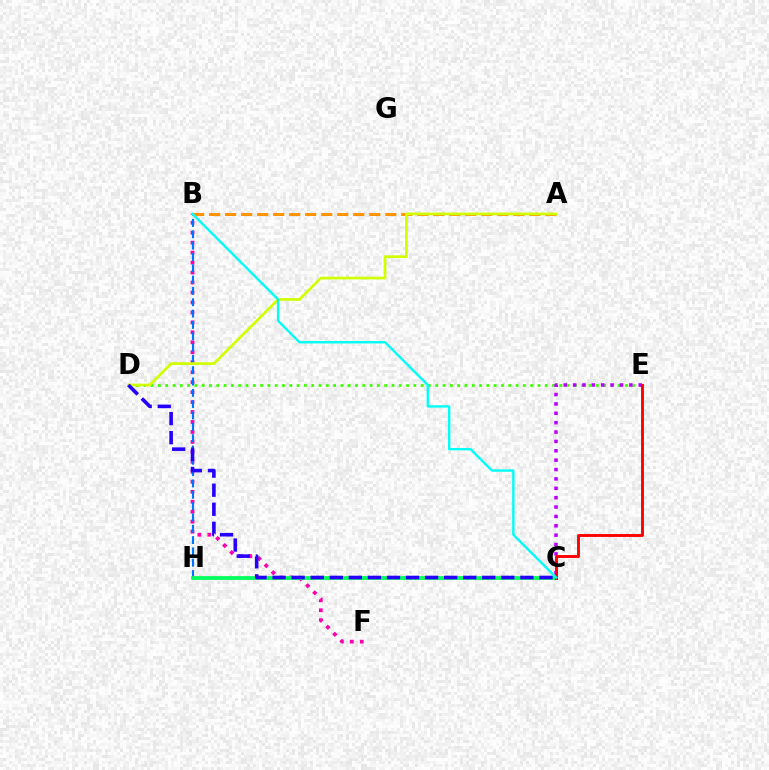{('D', 'E'): [{'color': '#3dff00', 'line_style': 'dotted', 'thickness': 1.98}], ('B', 'F'): [{'color': '#ff00ac', 'line_style': 'dotted', 'thickness': 2.71}], ('B', 'H'): [{'color': '#0074ff', 'line_style': 'dashed', 'thickness': 1.54}], ('A', 'B'): [{'color': '#ff9400', 'line_style': 'dashed', 'thickness': 2.18}], ('C', 'E'): [{'color': '#b900ff', 'line_style': 'dotted', 'thickness': 2.55}, {'color': '#ff0000', 'line_style': 'solid', 'thickness': 2.08}], ('C', 'H'): [{'color': '#00ff5c', 'line_style': 'solid', 'thickness': 2.71}], ('A', 'D'): [{'color': '#d1ff00', 'line_style': 'solid', 'thickness': 1.94}], ('C', 'D'): [{'color': '#2500ff', 'line_style': 'dashed', 'thickness': 2.59}], ('B', 'C'): [{'color': '#00fff6', 'line_style': 'solid', 'thickness': 1.71}]}